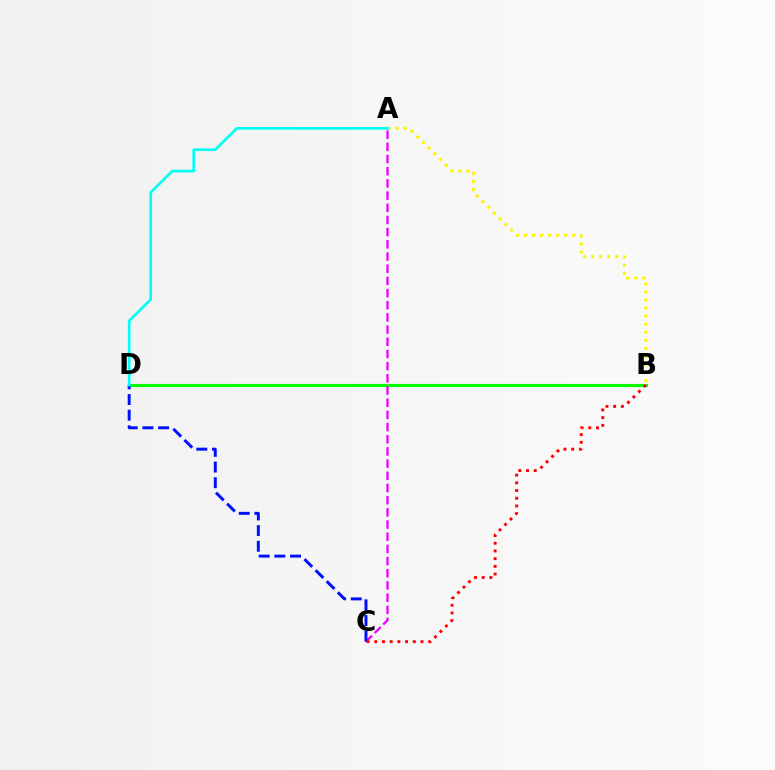{('B', 'D'): [{'color': '#08ff00', 'line_style': 'solid', 'thickness': 2.25}], ('A', 'C'): [{'color': '#ee00ff', 'line_style': 'dashed', 'thickness': 1.66}], ('A', 'B'): [{'color': '#fcf500', 'line_style': 'dotted', 'thickness': 2.19}], ('C', 'D'): [{'color': '#0010ff', 'line_style': 'dashed', 'thickness': 2.13}], ('A', 'D'): [{'color': '#00fff6', 'line_style': 'solid', 'thickness': 1.93}], ('B', 'C'): [{'color': '#ff0000', 'line_style': 'dotted', 'thickness': 2.09}]}